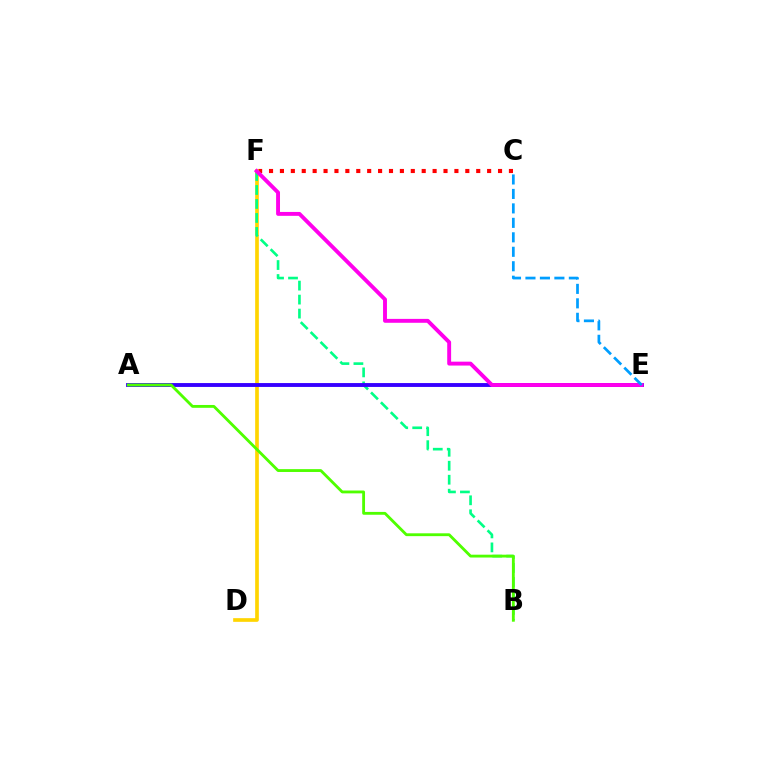{('C', 'F'): [{'color': '#ff0000', 'line_style': 'dotted', 'thickness': 2.96}], ('D', 'F'): [{'color': '#ffd500', 'line_style': 'solid', 'thickness': 2.64}], ('B', 'F'): [{'color': '#00ff86', 'line_style': 'dashed', 'thickness': 1.9}], ('A', 'E'): [{'color': '#3700ff', 'line_style': 'solid', 'thickness': 2.79}], ('A', 'B'): [{'color': '#4fff00', 'line_style': 'solid', 'thickness': 2.04}], ('E', 'F'): [{'color': '#ff00ed', 'line_style': 'solid', 'thickness': 2.81}], ('C', 'E'): [{'color': '#009eff', 'line_style': 'dashed', 'thickness': 1.97}]}